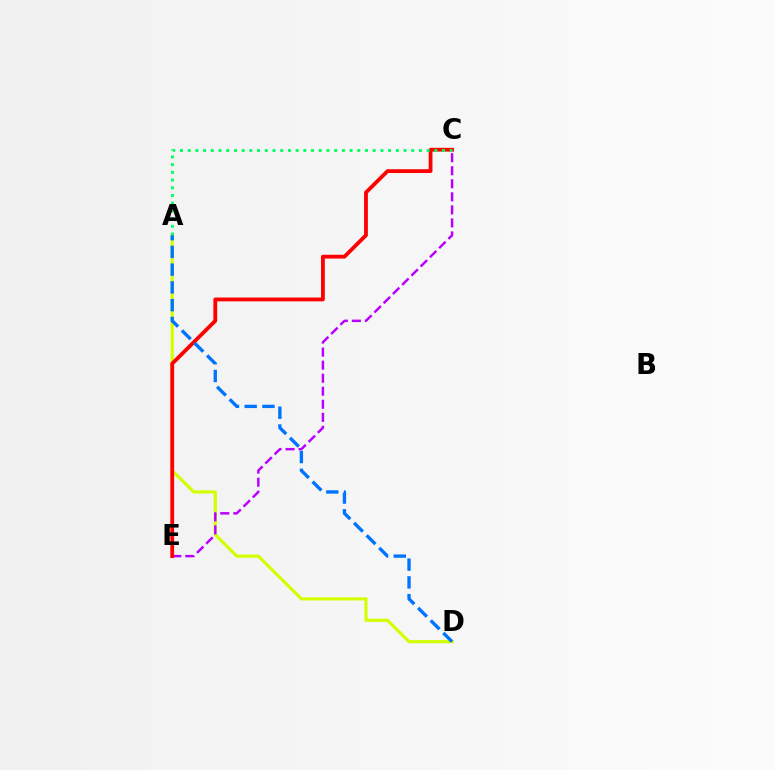{('A', 'D'): [{'color': '#d1ff00', 'line_style': 'solid', 'thickness': 2.27}, {'color': '#0074ff', 'line_style': 'dashed', 'thickness': 2.41}], ('C', 'E'): [{'color': '#b900ff', 'line_style': 'dashed', 'thickness': 1.77}, {'color': '#ff0000', 'line_style': 'solid', 'thickness': 2.74}], ('A', 'C'): [{'color': '#00ff5c', 'line_style': 'dotted', 'thickness': 2.09}]}